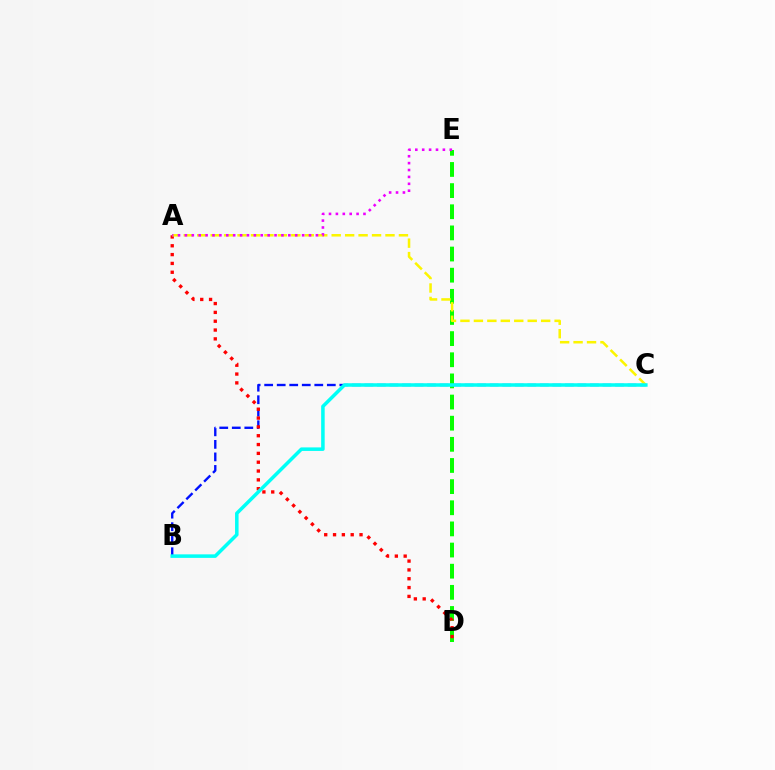{('B', 'C'): [{'color': '#0010ff', 'line_style': 'dashed', 'thickness': 1.7}, {'color': '#00fff6', 'line_style': 'solid', 'thickness': 2.54}], ('D', 'E'): [{'color': '#08ff00', 'line_style': 'dashed', 'thickness': 2.87}], ('A', 'D'): [{'color': '#ff0000', 'line_style': 'dotted', 'thickness': 2.4}], ('A', 'C'): [{'color': '#fcf500', 'line_style': 'dashed', 'thickness': 1.83}], ('A', 'E'): [{'color': '#ee00ff', 'line_style': 'dotted', 'thickness': 1.87}]}